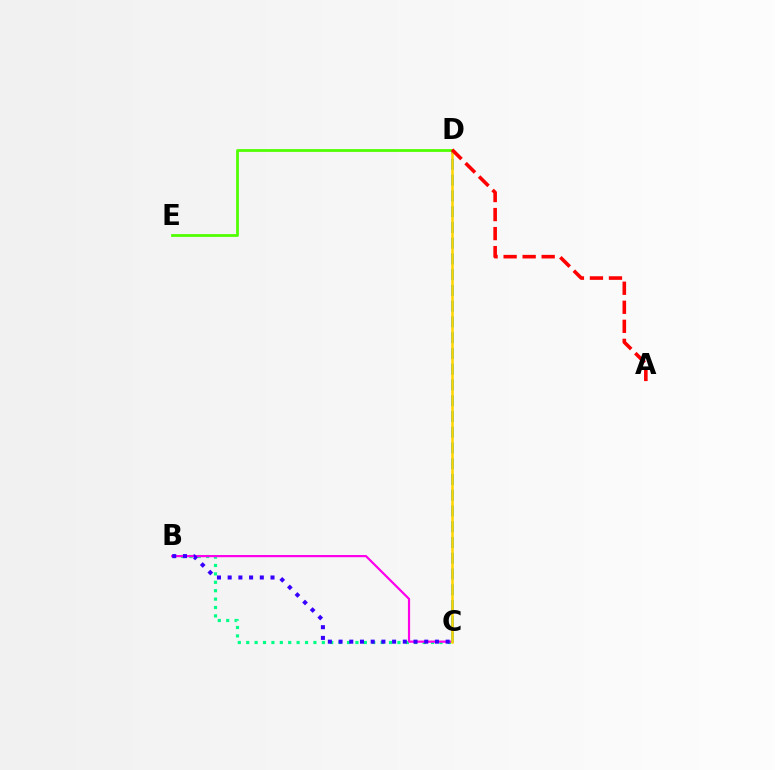{('B', 'C'): [{'color': '#00ff86', 'line_style': 'dotted', 'thickness': 2.28}, {'color': '#ff00ed', 'line_style': 'solid', 'thickness': 1.58}, {'color': '#3700ff', 'line_style': 'dotted', 'thickness': 2.91}], ('C', 'D'): [{'color': '#009eff', 'line_style': 'dashed', 'thickness': 2.14}, {'color': '#ffd500', 'line_style': 'solid', 'thickness': 1.83}], ('D', 'E'): [{'color': '#4fff00', 'line_style': 'solid', 'thickness': 1.99}], ('A', 'D'): [{'color': '#ff0000', 'line_style': 'dashed', 'thickness': 2.59}]}